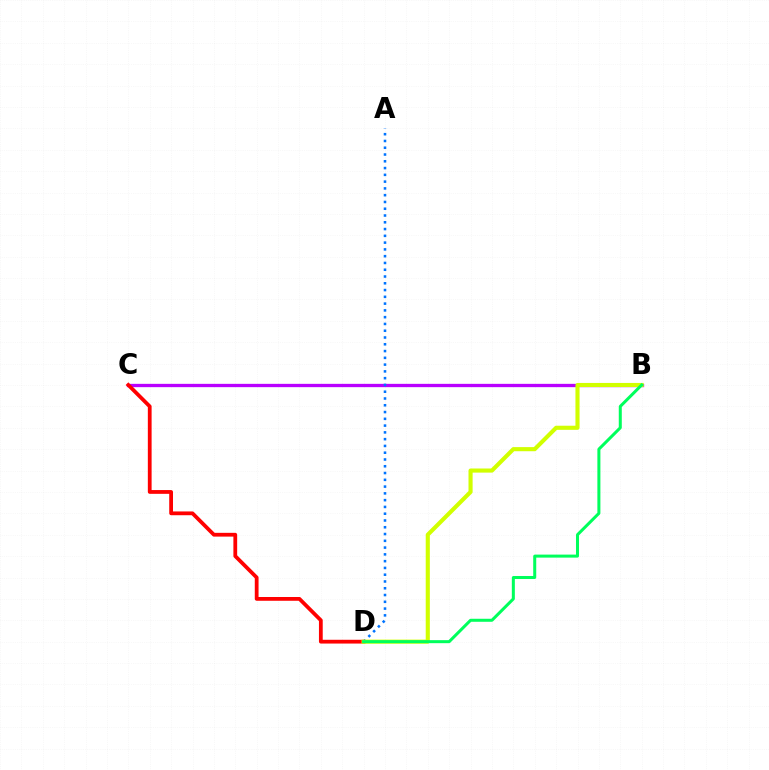{('B', 'C'): [{'color': '#b900ff', 'line_style': 'solid', 'thickness': 2.39}], ('C', 'D'): [{'color': '#ff0000', 'line_style': 'solid', 'thickness': 2.72}], ('A', 'D'): [{'color': '#0074ff', 'line_style': 'dotted', 'thickness': 1.84}], ('B', 'D'): [{'color': '#d1ff00', 'line_style': 'solid', 'thickness': 2.96}, {'color': '#00ff5c', 'line_style': 'solid', 'thickness': 2.17}]}